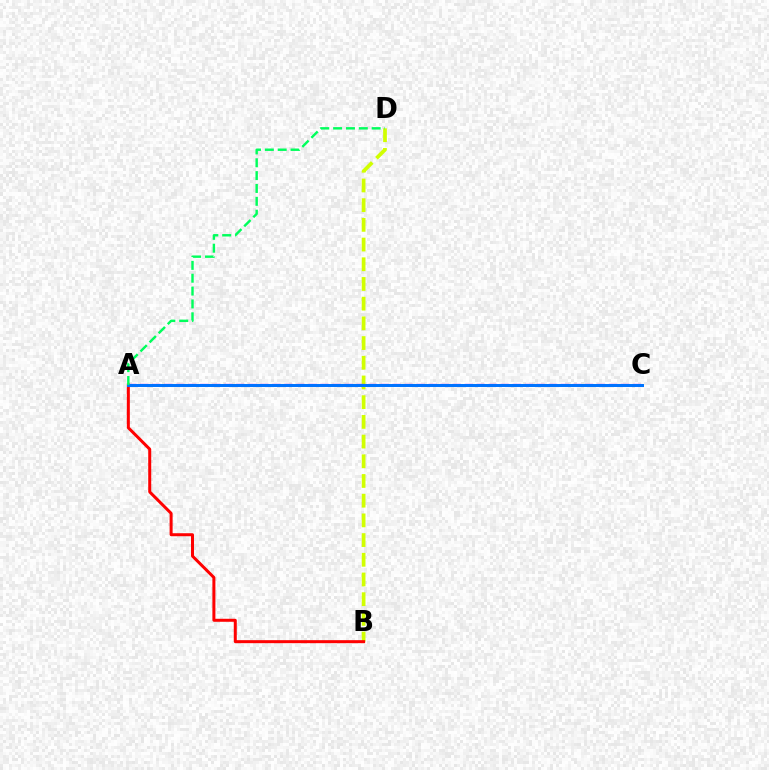{('B', 'D'): [{'color': '#d1ff00', 'line_style': 'dashed', 'thickness': 2.68}], ('A', 'C'): [{'color': '#b900ff', 'line_style': 'dashed', 'thickness': 1.63}, {'color': '#0074ff', 'line_style': 'solid', 'thickness': 2.15}], ('A', 'B'): [{'color': '#ff0000', 'line_style': 'solid', 'thickness': 2.16}], ('A', 'D'): [{'color': '#00ff5c', 'line_style': 'dashed', 'thickness': 1.75}]}